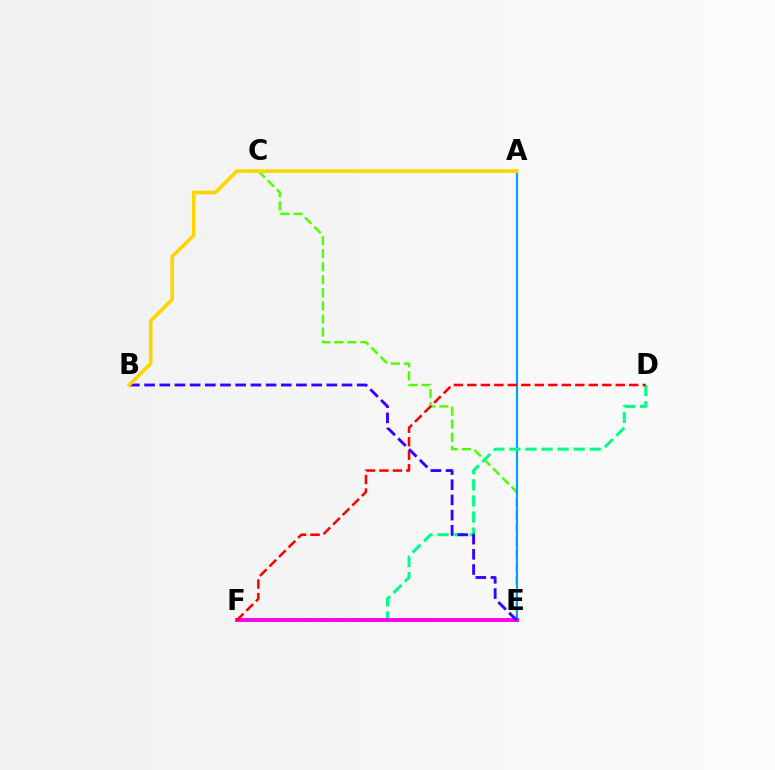{('C', 'E'): [{'color': '#4fff00', 'line_style': 'dashed', 'thickness': 1.77}], ('A', 'E'): [{'color': '#009eff', 'line_style': 'solid', 'thickness': 1.51}], ('D', 'F'): [{'color': '#00ff86', 'line_style': 'dashed', 'thickness': 2.19}, {'color': '#ff0000', 'line_style': 'dashed', 'thickness': 1.83}], ('E', 'F'): [{'color': '#ff00ed', 'line_style': 'solid', 'thickness': 2.8}], ('B', 'E'): [{'color': '#3700ff', 'line_style': 'dashed', 'thickness': 2.06}], ('A', 'B'): [{'color': '#ffd500', 'line_style': 'solid', 'thickness': 2.62}]}